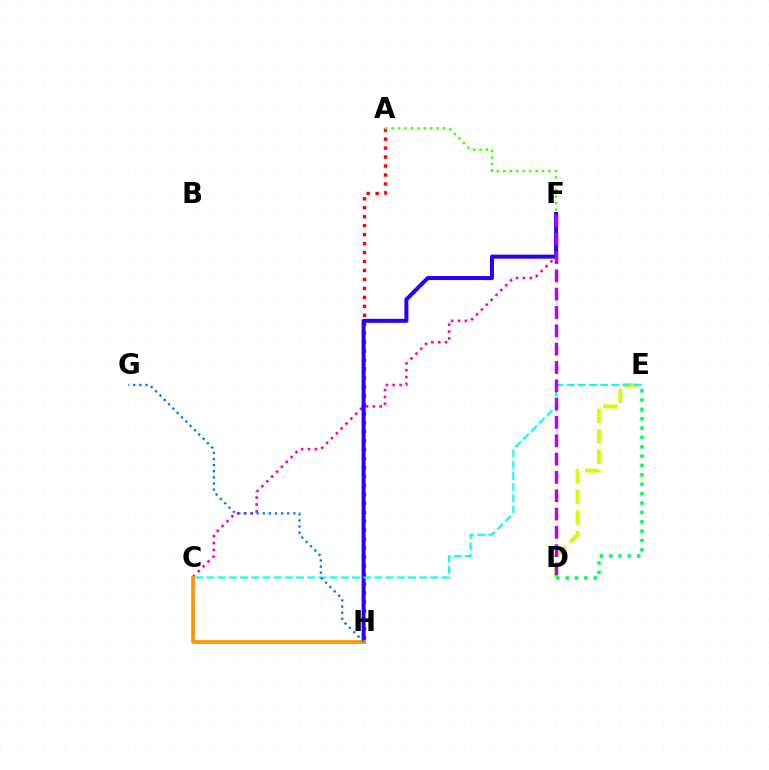{('C', 'F'): [{'color': '#ff00ac', 'line_style': 'dotted', 'thickness': 1.87}], ('A', 'H'): [{'color': '#ff0000', 'line_style': 'dotted', 'thickness': 2.43}], ('F', 'H'): [{'color': '#2500ff', 'line_style': 'solid', 'thickness': 2.88}], ('D', 'E'): [{'color': '#d1ff00', 'line_style': 'dashed', 'thickness': 2.79}, {'color': '#00ff5c', 'line_style': 'dotted', 'thickness': 2.54}], ('C', 'E'): [{'color': '#00fff6', 'line_style': 'dashed', 'thickness': 1.52}], ('D', 'F'): [{'color': '#b900ff', 'line_style': 'dashed', 'thickness': 2.49}], ('C', 'H'): [{'color': '#ff9400', 'line_style': 'solid', 'thickness': 2.67}], ('G', 'H'): [{'color': '#0074ff', 'line_style': 'dotted', 'thickness': 1.66}], ('A', 'F'): [{'color': '#3dff00', 'line_style': 'dotted', 'thickness': 1.75}]}